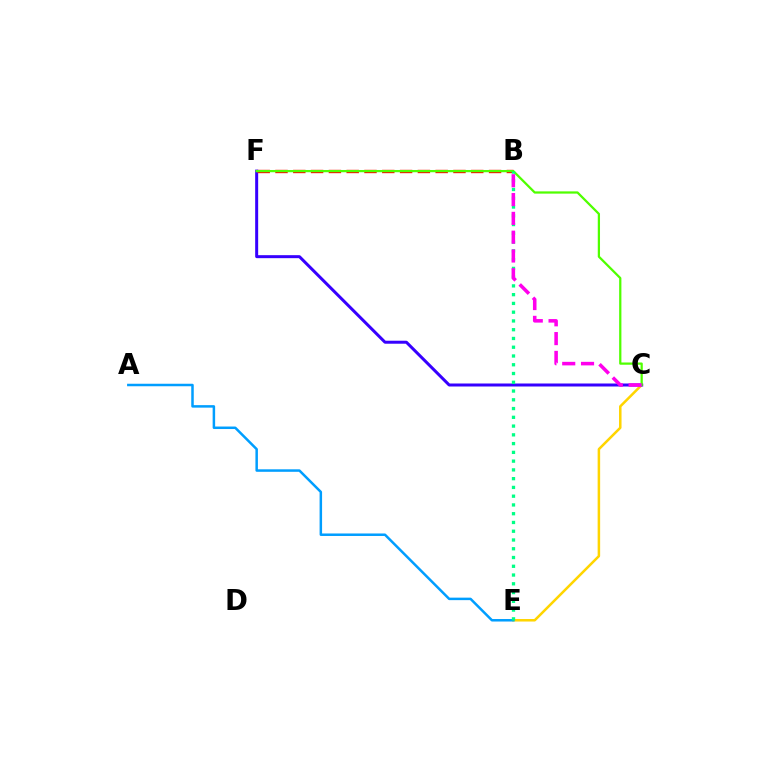{('C', 'E'): [{'color': '#ffd500', 'line_style': 'solid', 'thickness': 1.81}], ('A', 'E'): [{'color': '#009eff', 'line_style': 'solid', 'thickness': 1.8}], ('C', 'F'): [{'color': '#3700ff', 'line_style': 'solid', 'thickness': 2.16}, {'color': '#4fff00', 'line_style': 'solid', 'thickness': 1.62}], ('B', 'F'): [{'color': '#ff0000', 'line_style': 'dashed', 'thickness': 2.42}], ('B', 'E'): [{'color': '#00ff86', 'line_style': 'dotted', 'thickness': 2.38}], ('B', 'C'): [{'color': '#ff00ed', 'line_style': 'dashed', 'thickness': 2.56}]}